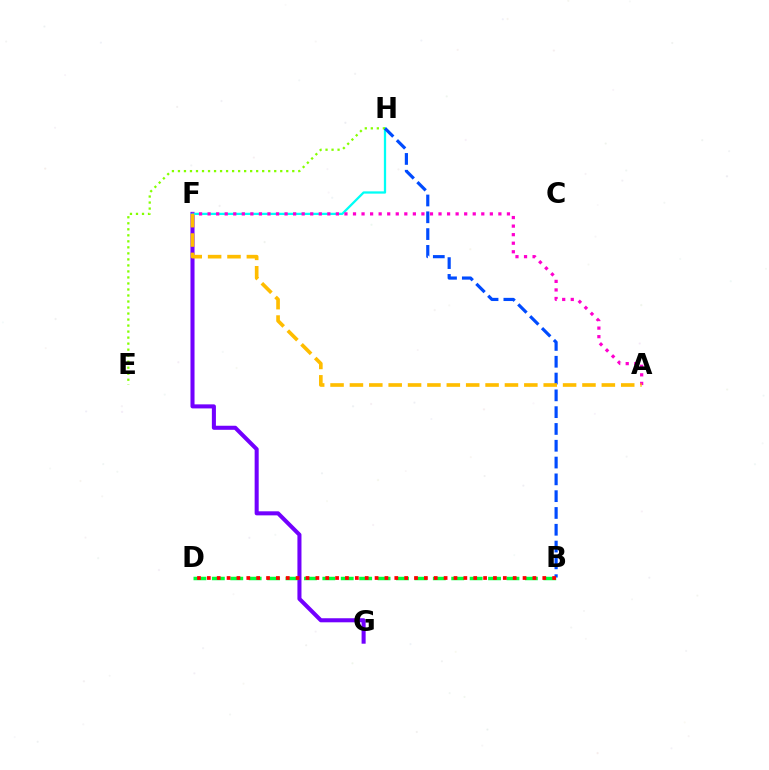{('F', 'G'): [{'color': '#7200ff', 'line_style': 'solid', 'thickness': 2.92}], ('F', 'H'): [{'color': '#00fff6', 'line_style': 'solid', 'thickness': 1.64}], ('E', 'H'): [{'color': '#84ff00', 'line_style': 'dotted', 'thickness': 1.63}], ('A', 'F'): [{'color': '#ff00cf', 'line_style': 'dotted', 'thickness': 2.32}, {'color': '#ffbd00', 'line_style': 'dashed', 'thickness': 2.63}], ('B', 'D'): [{'color': '#00ff39', 'line_style': 'dashed', 'thickness': 2.5}, {'color': '#ff0000', 'line_style': 'dotted', 'thickness': 2.68}], ('B', 'H'): [{'color': '#004bff', 'line_style': 'dashed', 'thickness': 2.28}]}